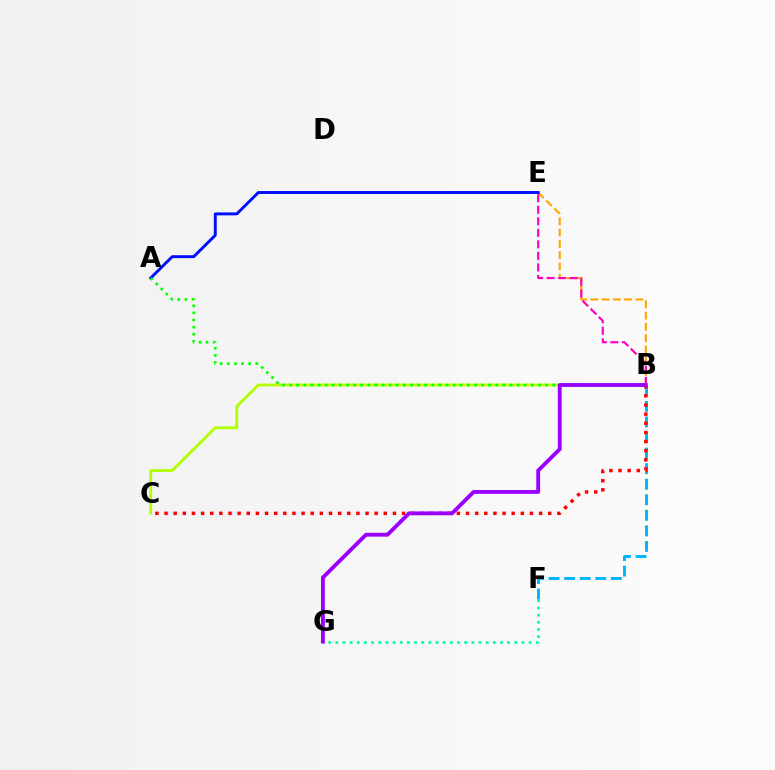{('B', 'E'): [{'color': '#ffa500', 'line_style': 'dashed', 'thickness': 1.53}, {'color': '#ff00bd', 'line_style': 'dashed', 'thickness': 1.57}], ('A', 'E'): [{'color': '#0010ff', 'line_style': 'solid', 'thickness': 2.11}], ('F', 'G'): [{'color': '#00ff9d', 'line_style': 'dotted', 'thickness': 1.94}], ('B', 'C'): [{'color': '#b3ff00', 'line_style': 'solid', 'thickness': 2.05}, {'color': '#ff0000', 'line_style': 'dotted', 'thickness': 2.48}], ('B', 'F'): [{'color': '#00b5ff', 'line_style': 'dashed', 'thickness': 2.11}], ('A', 'B'): [{'color': '#08ff00', 'line_style': 'dotted', 'thickness': 1.93}], ('B', 'G'): [{'color': '#9b00ff', 'line_style': 'solid', 'thickness': 2.77}]}